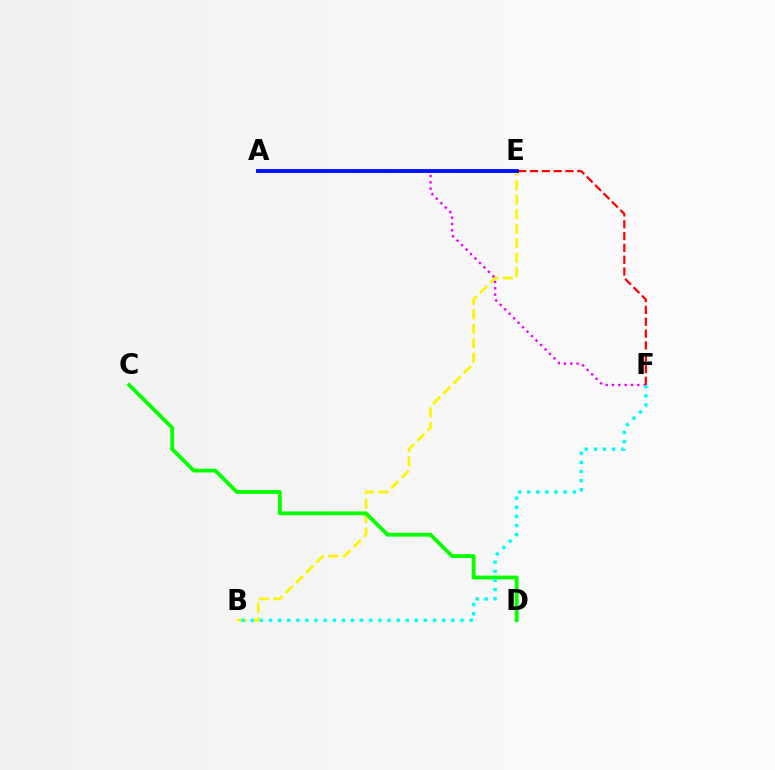{('B', 'E'): [{'color': '#fcf500', 'line_style': 'dashed', 'thickness': 1.97}], ('A', 'F'): [{'color': '#ee00ff', 'line_style': 'dotted', 'thickness': 1.72}], ('E', 'F'): [{'color': '#ff0000', 'line_style': 'dashed', 'thickness': 1.61}], ('C', 'D'): [{'color': '#08ff00', 'line_style': 'solid', 'thickness': 2.76}], ('A', 'E'): [{'color': '#0010ff', 'line_style': 'solid', 'thickness': 2.8}], ('B', 'F'): [{'color': '#00fff6', 'line_style': 'dotted', 'thickness': 2.48}]}